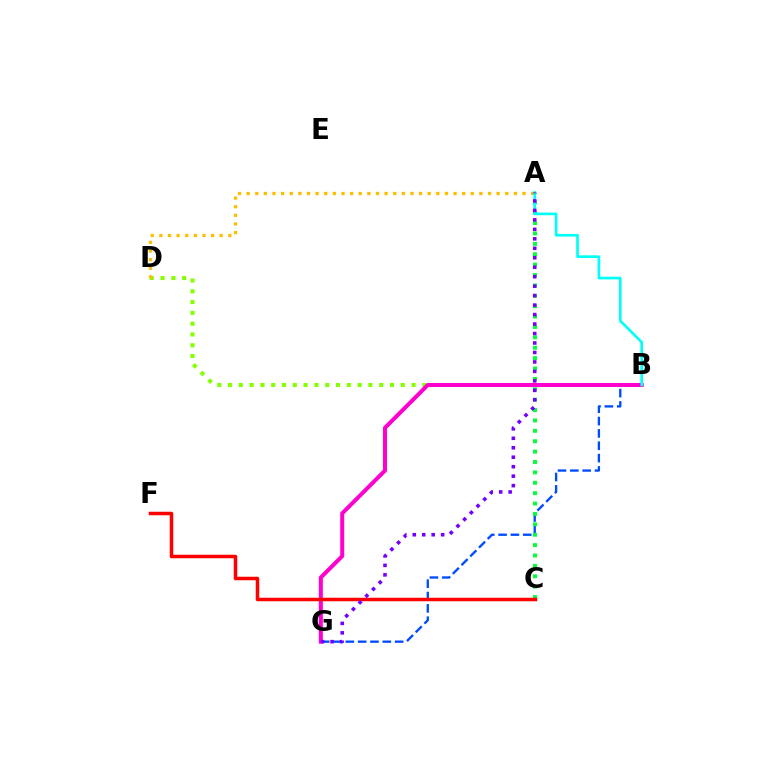{('B', 'G'): [{'color': '#004bff', 'line_style': 'dashed', 'thickness': 1.68}, {'color': '#ff00cf', 'line_style': 'solid', 'thickness': 2.89}], ('B', 'D'): [{'color': '#84ff00', 'line_style': 'dotted', 'thickness': 2.93}], ('A', 'D'): [{'color': '#ffbd00', 'line_style': 'dotted', 'thickness': 2.34}], ('A', 'C'): [{'color': '#00ff39', 'line_style': 'dotted', 'thickness': 2.82}], ('C', 'F'): [{'color': '#ff0000', 'line_style': 'solid', 'thickness': 2.52}], ('A', 'B'): [{'color': '#00fff6', 'line_style': 'solid', 'thickness': 1.93}], ('A', 'G'): [{'color': '#7200ff', 'line_style': 'dotted', 'thickness': 2.57}]}